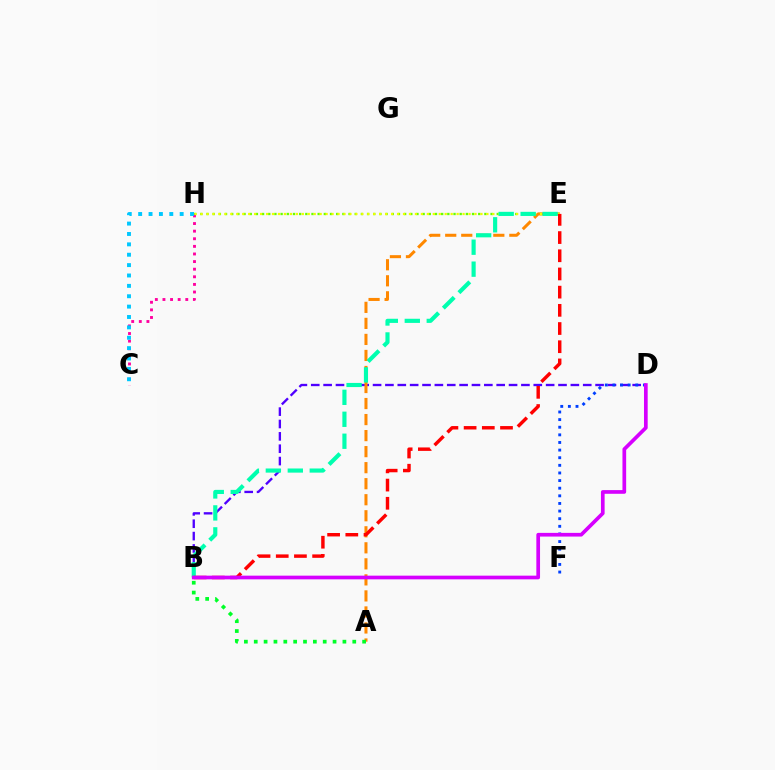{('E', 'H'): [{'color': '#66ff00', 'line_style': 'dotted', 'thickness': 1.68}, {'color': '#eeff00', 'line_style': 'dotted', 'thickness': 1.62}], ('B', 'D'): [{'color': '#4f00ff', 'line_style': 'dashed', 'thickness': 1.68}, {'color': '#d600ff', 'line_style': 'solid', 'thickness': 2.66}], ('D', 'F'): [{'color': '#003fff', 'line_style': 'dotted', 'thickness': 2.07}], ('A', 'E'): [{'color': '#ff8800', 'line_style': 'dashed', 'thickness': 2.18}], ('C', 'H'): [{'color': '#ff00a0', 'line_style': 'dotted', 'thickness': 2.07}, {'color': '#00c7ff', 'line_style': 'dotted', 'thickness': 2.82}], ('A', 'B'): [{'color': '#00ff27', 'line_style': 'dotted', 'thickness': 2.68}], ('B', 'E'): [{'color': '#00ffaf', 'line_style': 'dashed', 'thickness': 2.98}, {'color': '#ff0000', 'line_style': 'dashed', 'thickness': 2.47}]}